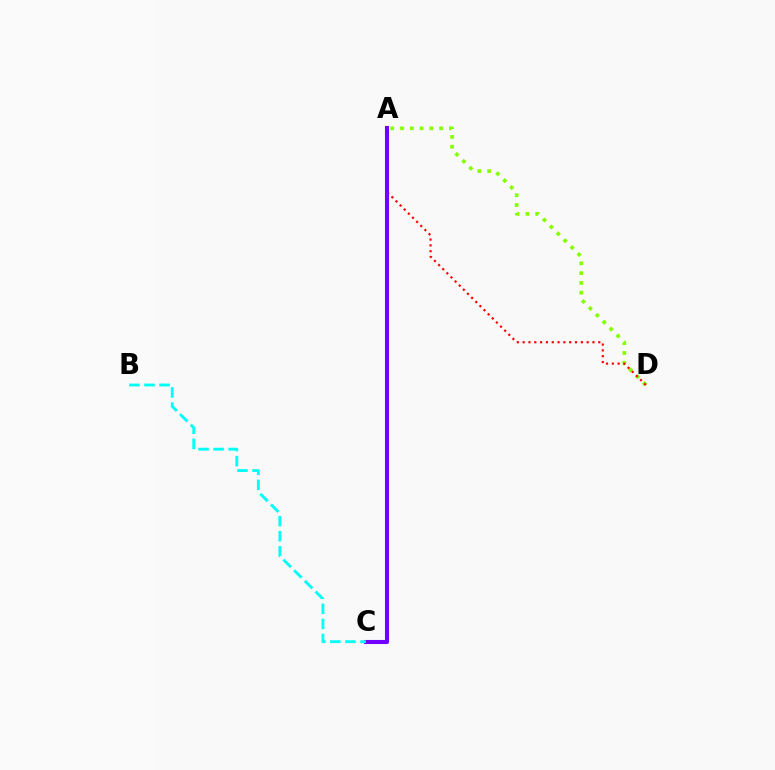{('A', 'D'): [{'color': '#84ff00', 'line_style': 'dotted', 'thickness': 2.66}, {'color': '#ff0000', 'line_style': 'dotted', 'thickness': 1.58}], ('A', 'C'): [{'color': '#7200ff', 'line_style': 'solid', 'thickness': 2.93}], ('B', 'C'): [{'color': '#00fff6', 'line_style': 'dashed', 'thickness': 2.05}]}